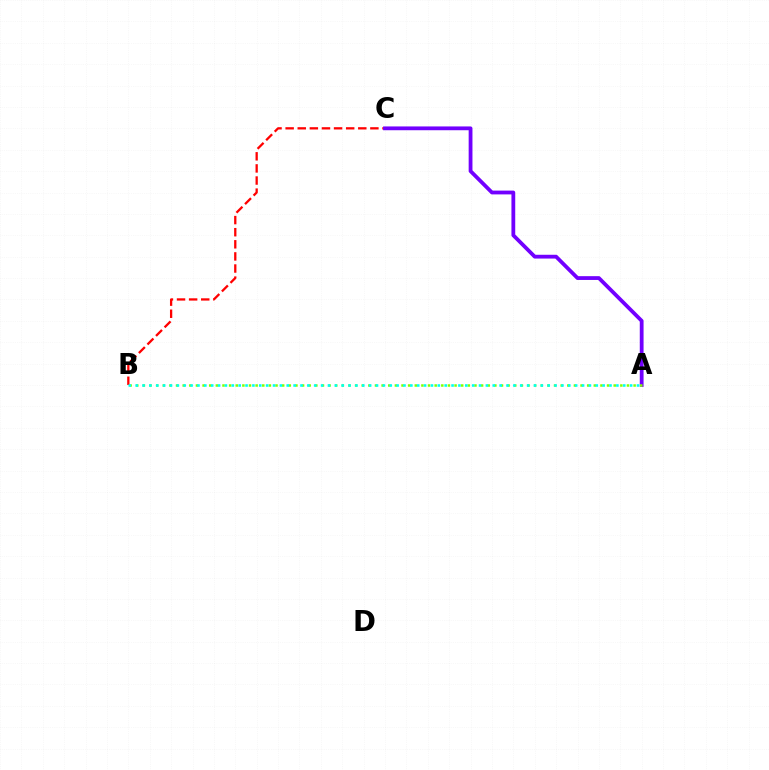{('B', 'C'): [{'color': '#ff0000', 'line_style': 'dashed', 'thickness': 1.64}], ('A', 'C'): [{'color': '#7200ff', 'line_style': 'solid', 'thickness': 2.73}], ('A', 'B'): [{'color': '#84ff00', 'line_style': 'dotted', 'thickness': 1.8}, {'color': '#00fff6', 'line_style': 'dotted', 'thickness': 1.87}]}